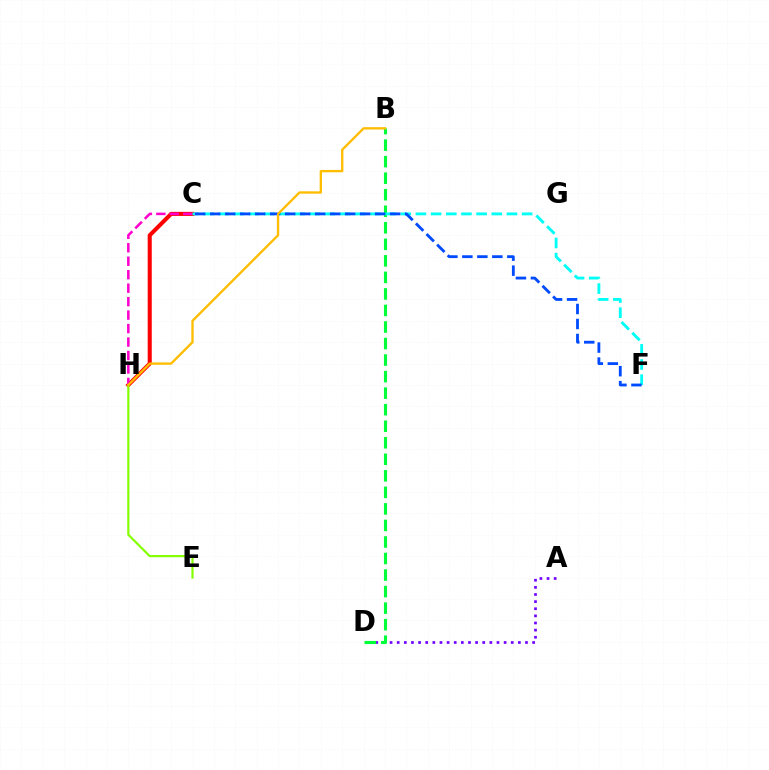{('C', 'H'): [{'color': '#ff0000', 'line_style': 'solid', 'thickness': 2.93}, {'color': '#ff00cf', 'line_style': 'dashed', 'thickness': 1.83}], ('A', 'D'): [{'color': '#7200ff', 'line_style': 'dotted', 'thickness': 1.94}], ('E', 'H'): [{'color': '#84ff00', 'line_style': 'solid', 'thickness': 1.59}], ('B', 'D'): [{'color': '#00ff39', 'line_style': 'dashed', 'thickness': 2.25}], ('C', 'F'): [{'color': '#00fff6', 'line_style': 'dashed', 'thickness': 2.06}, {'color': '#004bff', 'line_style': 'dashed', 'thickness': 2.04}], ('B', 'H'): [{'color': '#ffbd00', 'line_style': 'solid', 'thickness': 1.68}]}